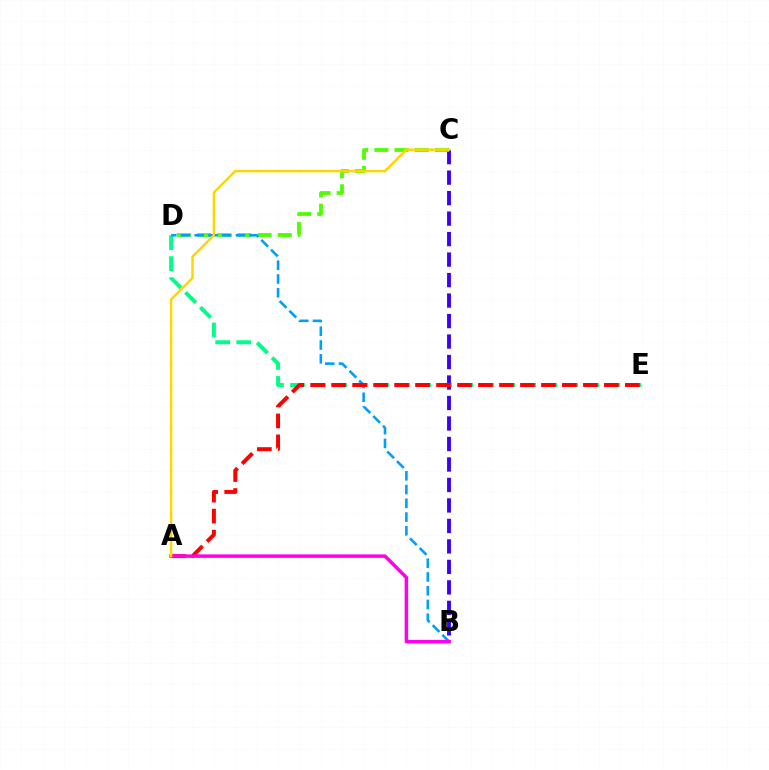{('B', 'C'): [{'color': '#3700ff', 'line_style': 'dashed', 'thickness': 2.78}], ('C', 'D'): [{'color': '#4fff00', 'line_style': 'dashed', 'thickness': 2.74}], ('D', 'E'): [{'color': '#00ff86', 'line_style': 'dashed', 'thickness': 2.86}], ('B', 'D'): [{'color': '#009eff', 'line_style': 'dashed', 'thickness': 1.87}], ('A', 'E'): [{'color': '#ff0000', 'line_style': 'dashed', 'thickness': 2.85}], ('A', 'B'): [{'color': '#ff00ed', 'line_style': 'solid', 'thickness': 2.52}], ('A', 'C'): [{'color': '#ffd500', 'line_style': 'solid', 'thickness': 1.76}]}